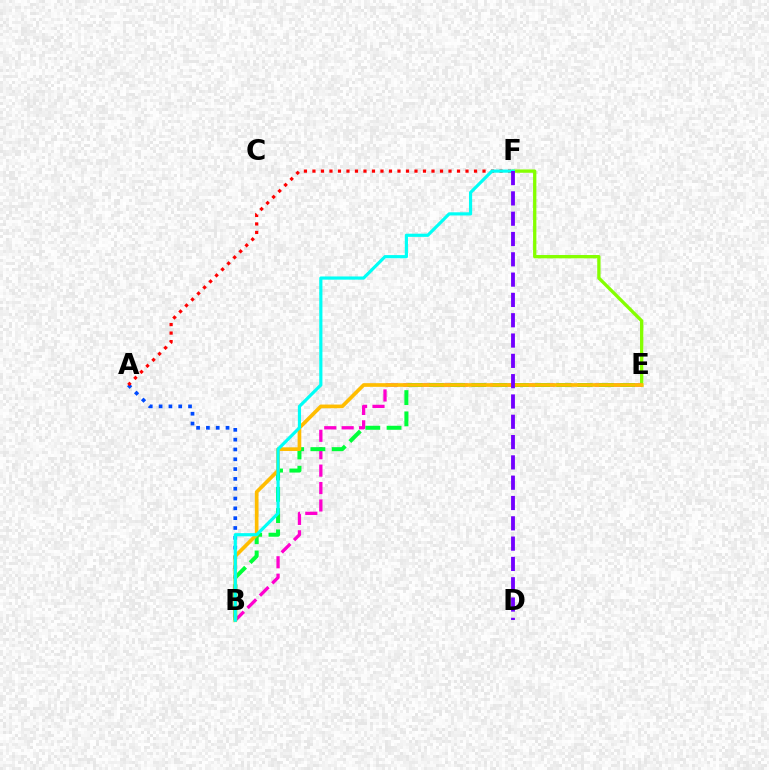{('A', 'B'): [{'color': '#004bff', 'line_style': 'dotted', 'thickness': 2.67}], ('E', 'F'): [{'color': '#84ff00', 'line_style': 'solid', 'thickness': 2.38}], ('B', 'E'): [{'color': '#ff00cf', 'line_style': 'dashed', 'thickness': 2.37}, {'color': '#00ff39', 'line_style': 'dashed', 'thickness': 2.89}, {'color': '#ffbd00', 'line_style': 'solid', 'thickness': 2.64}], ('A', 'F'): [{'color': '#ff0000', 'line_style': 'dotted', 'thickness': 2.31}], ('B', 'F'): [{'color': '#00fff6', 'line_style': 'solid', 'thickness': 2.28}], ('D', 'F'): [{'color': '#7200ff', 'line_style': 'dashed', 'thickness': 2.76}]}